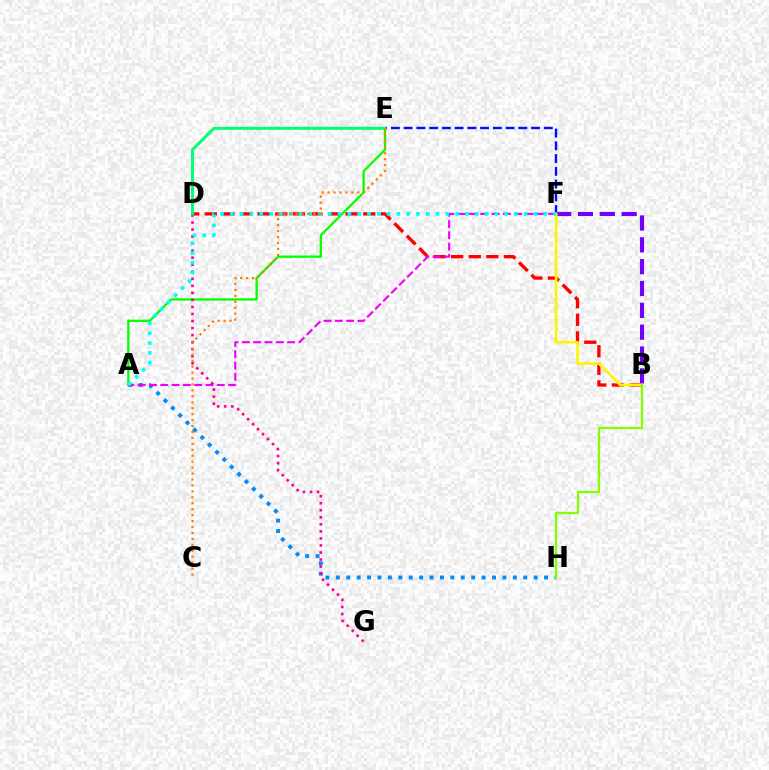{('B', 'F'): [{'color': '#7200ff', 'line_style': 'dashed', 'thickness': 2.97}, {'color': '#fcf500', 'line_style': 'solid', 'thickness': 1.92}], ('A', 'H'): [{'color': '#008cff', 'line_style': 'dotted', 'thickness': 2.83}], ('A', 'E'): [{'color': '#08ff00', 'line_style': 'solid', 'thickness': 1.67}], ('B', 'D'): [{'color': '#ff0000', 'line_style': 'dashed', 'thickness': 2.39}], ('A', 'F'): [{'color': '#ee00ff', 'line_style': 'dashed', 'thickness': 1.54}, {'color': '#00fff6', 'line_style': 'dotted', 'thickness': 2.66}], ('D', 'G'): [{'color': '#ff0094', 'line_style': 'dotted', 'thickness': 1.91}], ('E', 'F'): [{'color': '#0010ff', 'line_style': 'dashed', 'thickness': 1.73}], ('B', 'H'): [{'color': '#84ff00', 'line_style': 'solid', 'thickness': 1.65}], ('D', 'E'): [{'color': '#00ff74', 'line_style': 'solid', 'thickness': 2.15}], ('C', 'E'): [{'color': '#ff7c00', 'line_style': 'dotted', 'thickness': 1.61}]}